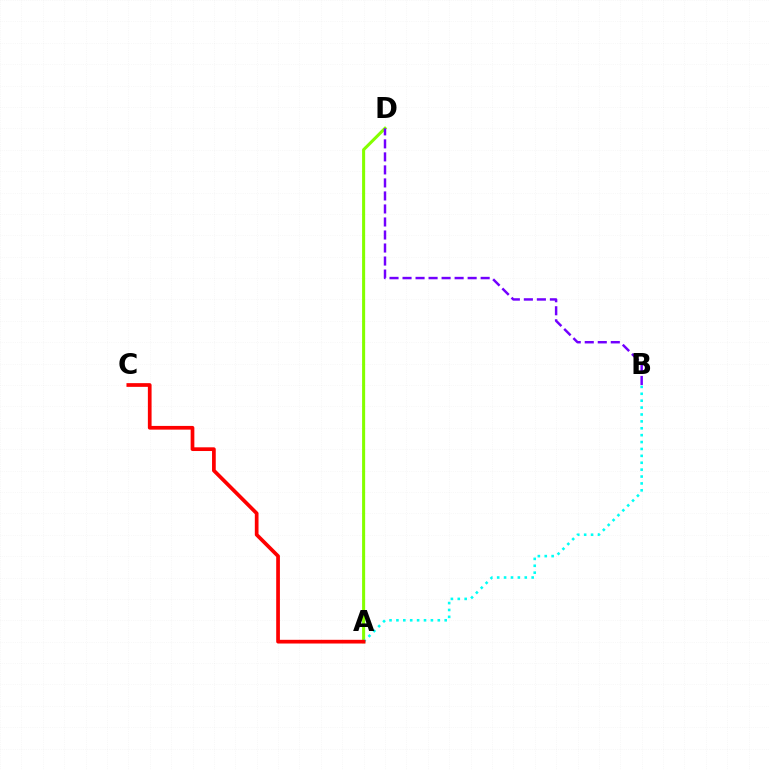{('A', 'D'): [{'color': '#84ff00', 'line_style': 'solid', 'thickness': 2.2}], ('A', 'B'): [{'color': '#00fff6', 'line_style': 'dotted', 'thickness': 1.87}], ('B', 'D'): [{'color': '#7200ff', 'line_style': 'dashed', 'thickness': 1.77}], ('A', 'C'): [{'color': '#ff0000', 'line_style': 'solid', 'thickness': 2.67}]}